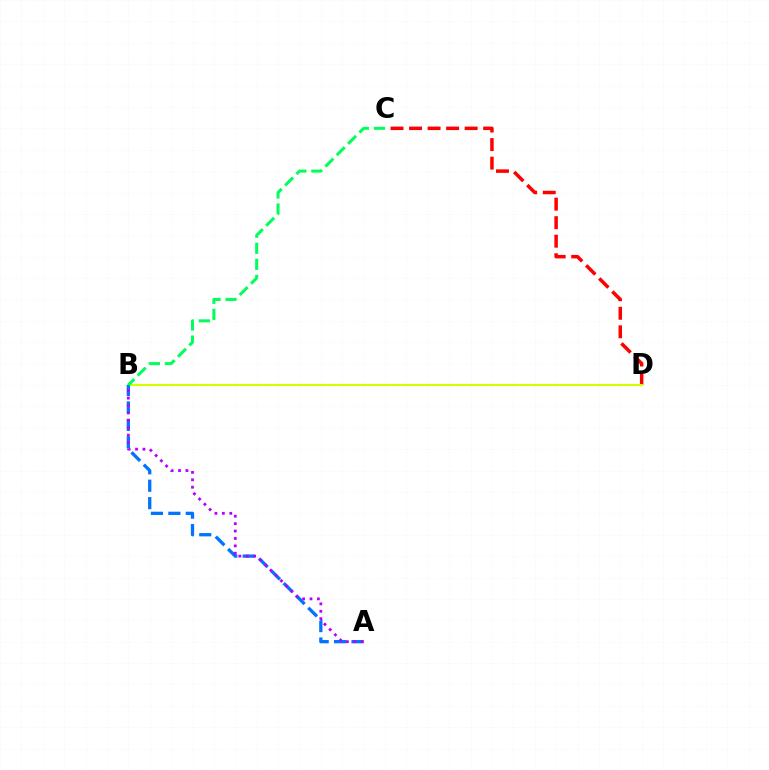{('C', 'D'): [{'color': '#ff0000', 'line_style': 'dashed', 'thickness': 2.52}], ('B', 'D'): [{'color': '#d1ff00', 'line_style': 'solid', 'thickness': 1.54}], ('A', 'B'): [{'color': '#0074ff', 'line_style': 'dashed', 'thickness': 2.37}, {'color': '#b900ff', 'line_style': 'dotted', 'thickness': 2.01}], ('B', 'C'): [{'color': '#00ff5c', 'line_style': 'dashed', 'thickness': 2.18}]}